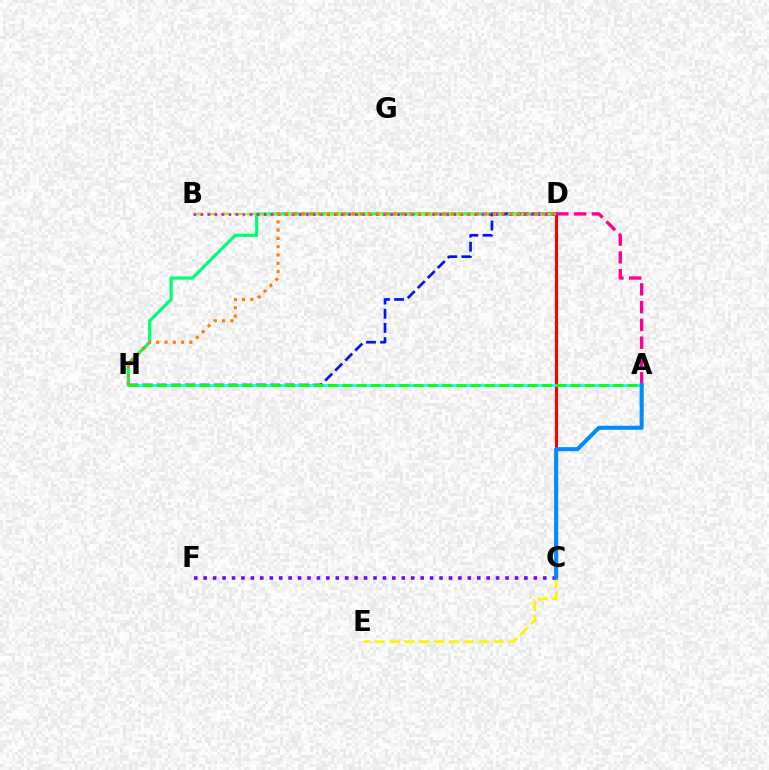{('D', 'H'): [{'color': '#00ff74', 'line_style': 'solid', 'thickness': 2.31}, {'color': '#0010ff', 'line_style': 'dashed', 'thickness': 1.93}, {'color': '#ff7c00', 'line_style': 'dotted', 'thickness': 2.25}], ('C', 'D'): [{'color': '#ff0000', 'line_style': 'solid', 'thickness': 2.27}], ('A', 'D'): [{'color': '#ff0094', 'line_style': 'dashed', 'thickness': 2.42}], ('C', 'E'): [{'color': '#fcf500', 'line_style': 'dashed', 'thickness': 2.02}], ('B', 'D'): [{'color': '#84ff00', 'line_style': 'dashed', 'thickness': 1.77}, {'color': '#ee00ff', 'line_style': 'dotted', 'thickness': 1.91}], ('C', 'F'): [{'color': '#7200ff', 'line_style': 'dotted', 'thickness': 2.56}], ('A', 'H'): [{'color': '#00fff6', 'line_style': 'solid', 'thickness': 1.9}, {'color': '#08ff00', 'line_style': 'dashed', 'thickness': 1.94}], ('A', 'C'): [{'color': '#008cff', 'line_style': 'solid', 'thickness': 2.9}]}